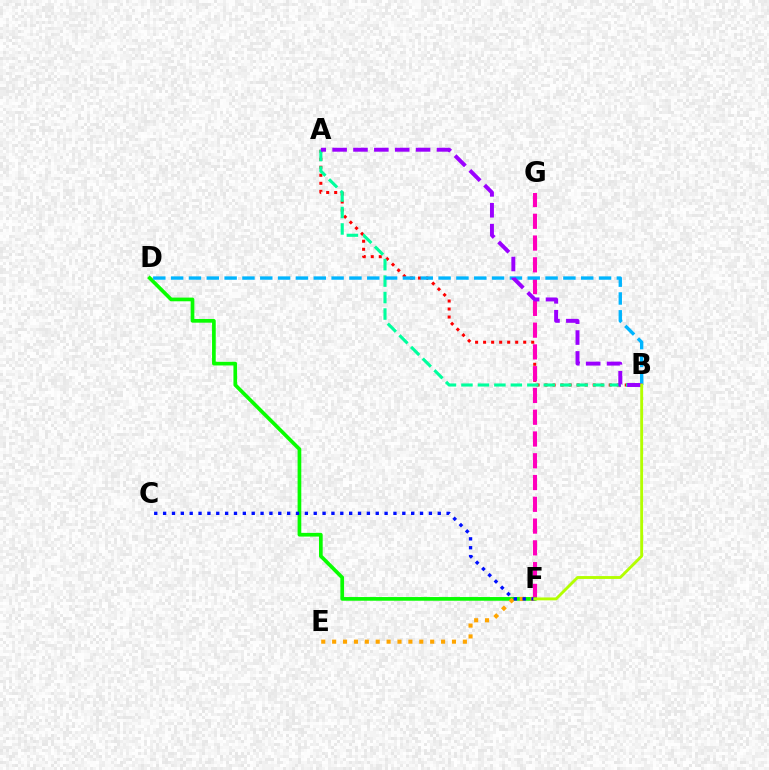{('A', 'B'): [{'color': '#ff0000', 'line_style': 'dotted', 'thickness': 2.18}, {'color': '#00ff9d', 'line_style': 'dashed', 'thickness': 2.24}, {'color': '#9b00ff', 'line_style': 'dashed', 'thickness': 2.83}], ('F', 'G'): [{'color': '#ff00bd', 'line_style': 'dashed', 'thickness': 2.96}], ('D', 'F'): [{'color': '#08ff00', 'line_style': 'solid', 'thickness': 2.66}], ('B', 'D'): [{'color': '#00b5ff', 'line_style': 'dashed', 'thickness': 2.42}], ('E', 'F'): [{'color': '#ffa500', 'line_style': 'dotted', 'thickness': 2.96}], ('C', 'F'): [{'color': '#0010ff', 'line_style': 'dotted', 'thickness': 2.41}], ('B', 'F'): [{'color': '#b3ff00', 'line_style': 'solid', 'thickness': 2.07}]}